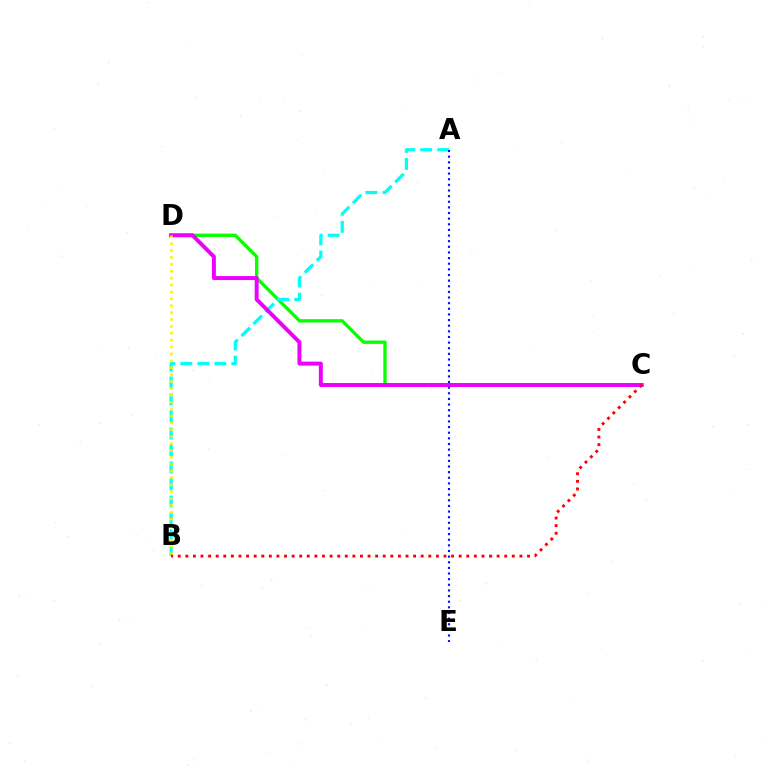{('C', 'D'): [{'color': '#08ff00', 'line_style': 'solid', 'thickness': 2.41}, {'color': '#ee00ff', 'line_style': 'solid', 'thickness': 2.85}], ('A', 'B'): [{'color': '#00fff6', 'line_style': 'dashed', 'thickness': 2.31}], ('B', 'D'): [{'color': '#fcf500', 'line_style': 'dotted', 'thickness': 1.87}], ('B', 'C'): [{'color': '#ff0000', 'line_style': 'dotted', 'thickness': 2.06}], ('A', 'E'): [{'color': '#0010ff', 'line_style': 'dotted', 'thickness': 1.53}]}